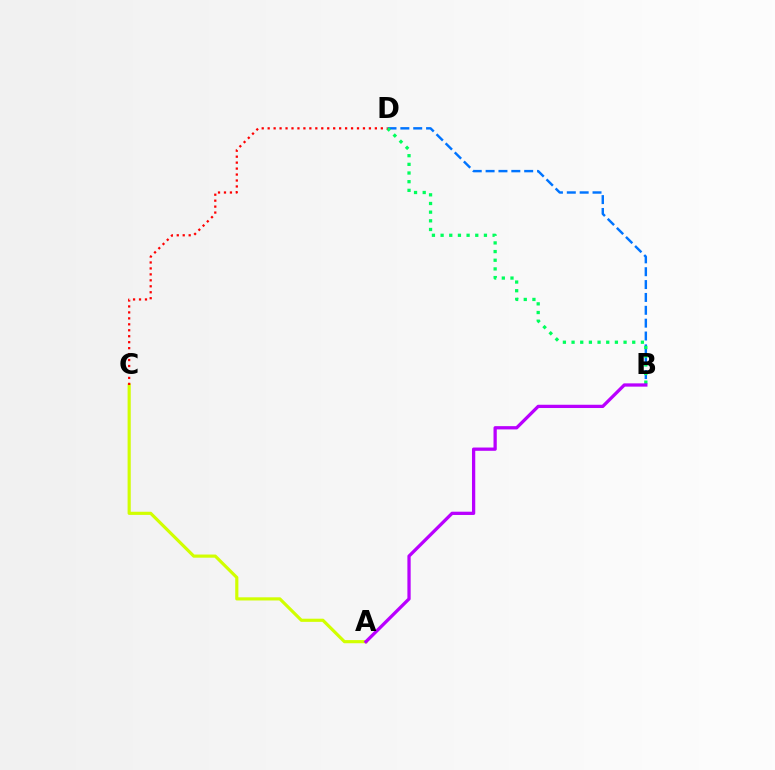{('B', 'D'): [{'color': '#0074ff', 'line_style': 'dashed', 'thickness': 1.75}, {'color': '#00ff5c', 'line_style': 'dotted', 'thickness': 2.35}], ('A', 'C'): [{'color': '#d1ff00', 'line_style': 'solid', 'thickness': 2.27}], ('C', 'D'): [{'color': '#ff0000', 'line_style': 'dotted', 'thickness': 1.62}], ('A', 'B'): [{'color': '#b900ff', 'line_style': 'solid', 'thickness': 2.35}]}